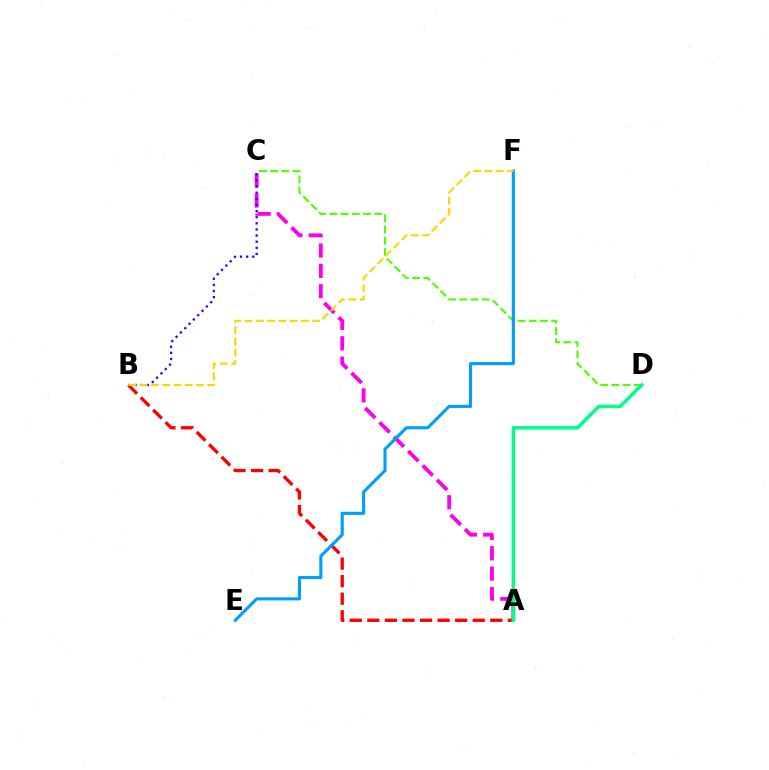{('A', 'C'): [{'color': '#ff00ed', 'line_style': 'dashed', 'thickness': 2.76}], ('A', 'B'): [{'color': '#ff0000', 'line_style': 'dashed', 'thickness': 2.39}], ('C', 'D'): [{'color': '#4fff00', 'line_style': 'dashed', 'thickness': 1.52}], ('E', 'F'): [{'color': '#009eff', 'line_style': 'solid', 'thickness': 2.23}], ('A', 'D'): [{'color': '#00ff86', 'line_style': 'solid', 'thickness': 2.52}], ('B', 'C'): [{'color': '#3700ff', 'line_style': 'dotted', 'thickness': 1.66}], ('B', 'F'): [{'color': '#ffd500', 'line_style': 'dashed', 'thickness': 1.53}]}